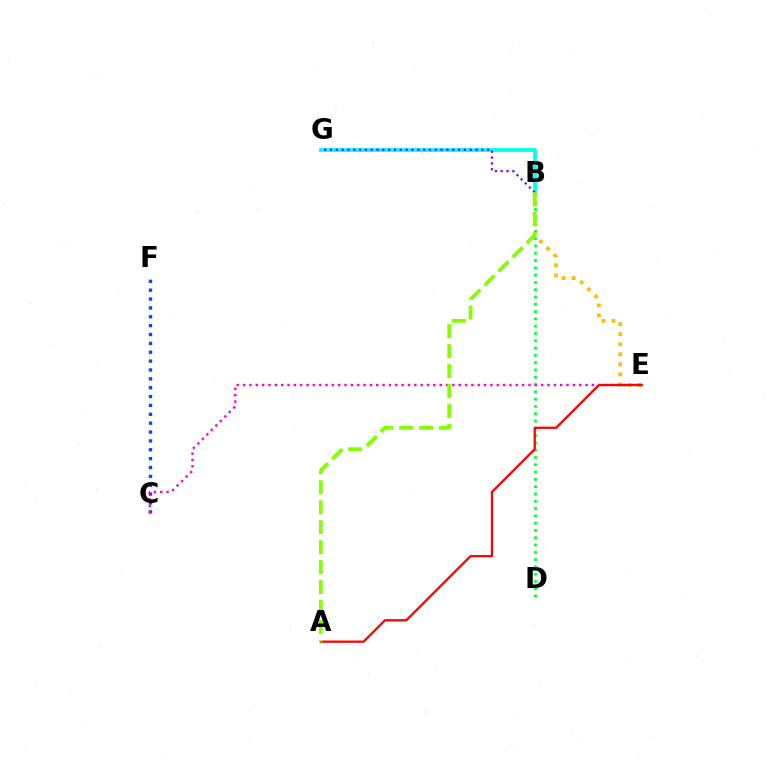{('B', 'G'): [{'color': '#00fff6', 'line_style': 'solid', 'thickness': 2.74}, {'color': '#7200ff', 'line_style': 'dotted', 'thickness': 1.58}], ('B', 'D'): [{'color': '#00ff39', 'line_style': 'dotted', 'thickness': 1.98}], ('C', 'F'): [{'color': '#004bff', 'line_style': 'dotted', 'thickness': 2.41}], ('C', 'E'): [{'color': '#ff00cf', 'line_style': 'dotted', 'thickness': 1.72}], ('B', 'E'): [{'color': '#ffbd00', 'line_style': 'dotted', 'thickness': 2.73}], ('A', 'E'): [{'color': '#ff0000', 'line_style': 'solid', 'thickness': 1.64}], ('A', 'B'): [{'color': '#84ff00', 'line_style': 'dashed', 'thickness': 2.71}]}